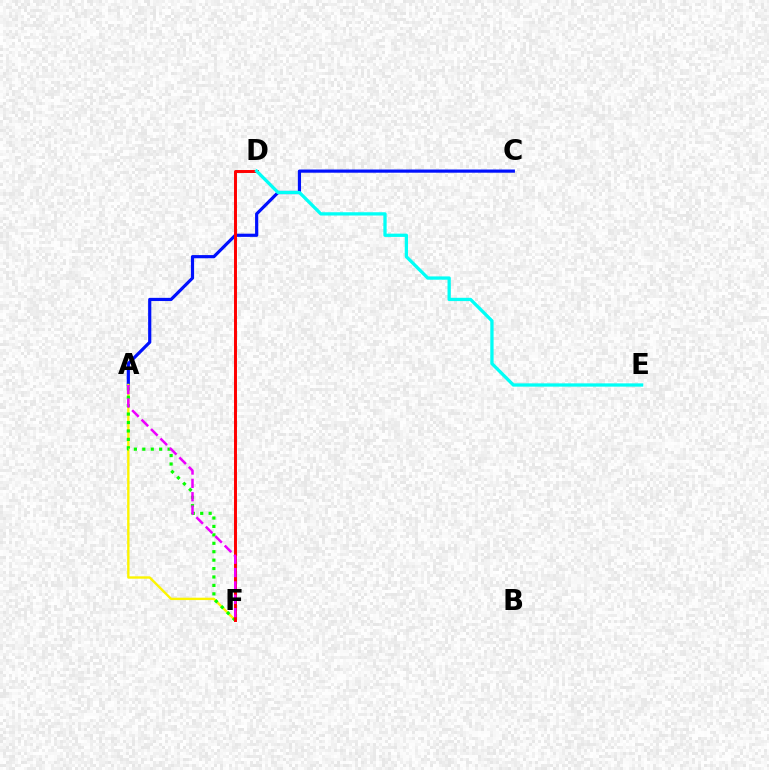{('A', 'C'): [{'color': '#0010ff', 'line_style': 'solid', 'thickness': 2.29}], ('A', 'F'): [{'color': '#fcf500', 'line_style': 'solid', 'thickness': 1.71}, {'color': '#08ff00', 'line_style': 'dotted', 'thickness': 2.29}, {'color': '#ee00ff', 'line_style': 'dashed', 'thickness': 1.82}], ('D', 'F'): [{'color': '#ff0000', 'line_style': 'solid', 'thickness': 2.13}], ('D', 'E'): [{'color': '#00fff6', 'line_style': 'solid', 'thickness': 2.36}]}